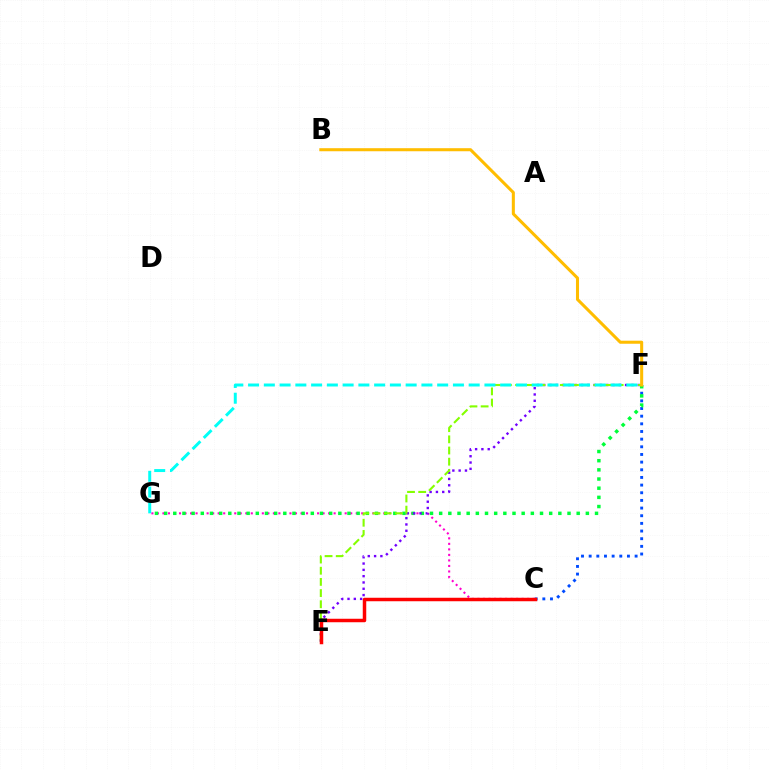{('C', 'G'): [{'color': '#ff00cf', 'line_style': 'dotted', 'thickness': 1.5}], ('C', 'F'): [{'color': '#004bff', 'line_style': 'dotted', 'thickness': 2.08}], ('F', 'G'): [{'color': '#00ff39', 'line_style': 'dotted', 'thickness': 2.49}, {'color': '#00fff6', 'line_style': 'dashed', 'thickness': 2.14}], ('E', 'F'): [{'color': '#7200ff', 'line_style': 'dotted', 'thickness': 1.71}, {'color': '#84ff00', 'line_style': 'dashed', 'thickness': 1.52}], ('C', 'E'): [{'color': '#ff0000', 'line_style': 'solid', 'thickness': 2.51}], ('B', 'F'): [{'color': '#ffbd00', 'line_style': 'solid', 'thickness': 2.2}]}